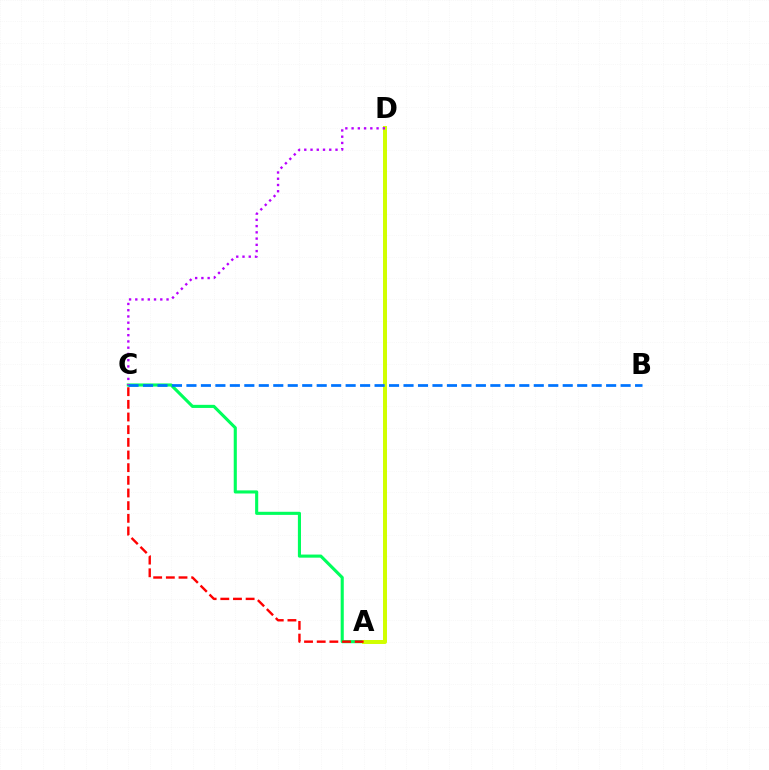{('A', 'C'): [{'color': '#00ff5c', 'line_style': 'solid', 'thickness': 2.24}, {'color': '#ff0000', 'line_style': 'dashed', 'thickness': 1.72}], ('A', 'D'): [{'color': '#d1ff00', 'line_style': 'solid', 'thickness': 2.86}], ('B', 'C'): [{'color': '#0074ff', 'line_style': 'dashed', 'thickness': 1.97}], ('C', 'D'): [{'color': '#b900ff', 'line_style': 'dotted', 'thickness': 1.7}]}